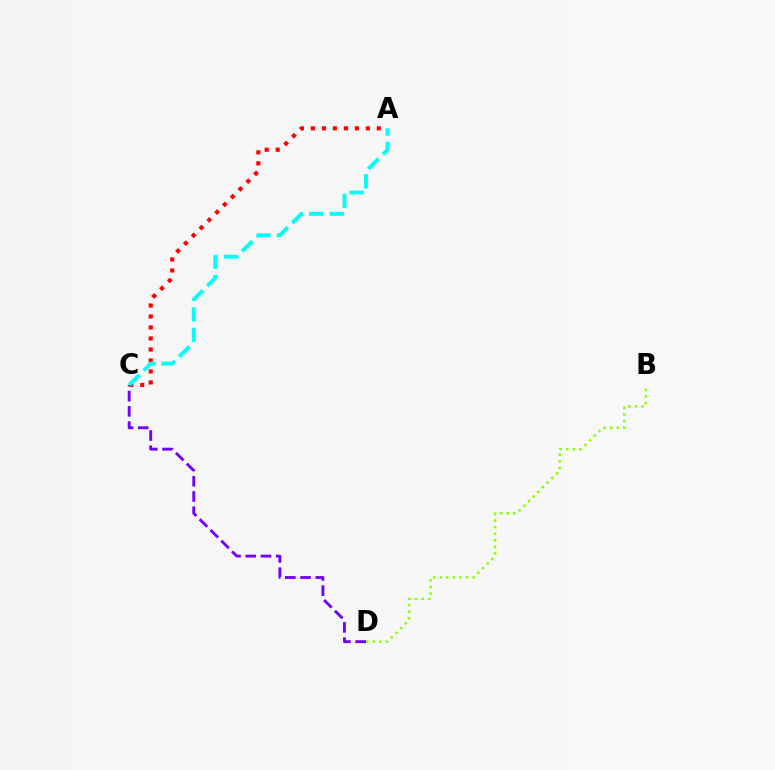{('A', 'C'): [{'color': '#ff0000', 'line_style': 'dotted', 'thickness': 2.99}, {'color': '#00fff6', 'line_style': 'dashed', 'thickness': 2.8}], ('B', 'D'): [{'color': '#84ff00', 'line_style': 'dotted', 'thickness': 1.79}], ('C', 'D'): [{'color': '#7200ff', 'line_style': 'dashed', 'thickness': 2.07}]}